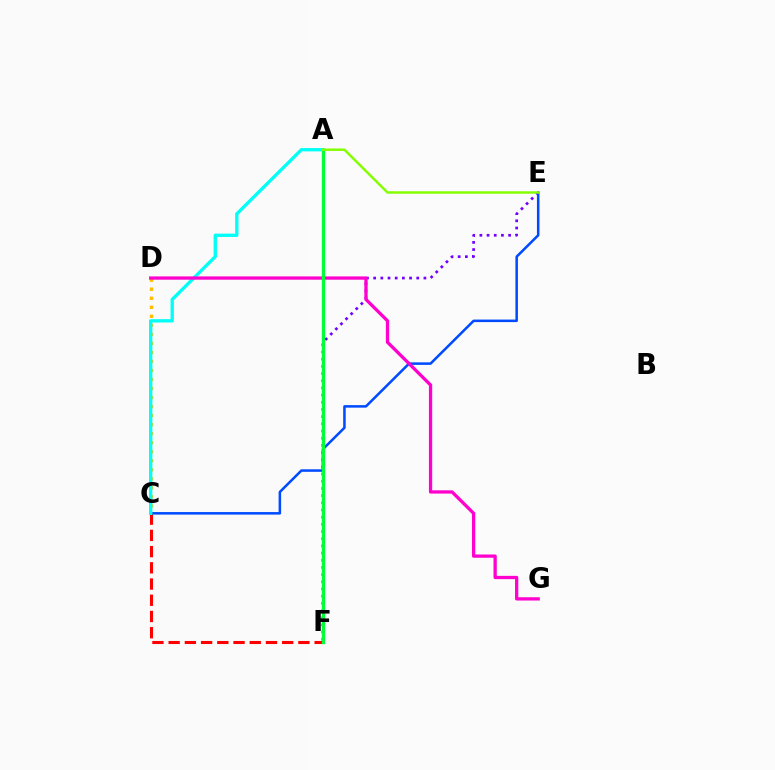{('C', 'F'): [{'color': '#ff0000', 'line_style': 'dashed', 'thickness': 2.2}], ('E', 'F'): [{'color': '#7200ff', 'line_style': 'dotted', 'thickness': 1.95}], ('C', 'E'): [{'color': '#004bff', 'line_style': 'solid', 'thickness': 1.82}], ('C', 'D'): [{'color': '#ffbd00', 'line_style': 'dotted', 'thickness': 2.45}], ('A', 'C'): [{'color': '#00fff6', 'line_style': 'solid', 'thickness': 2.39}], ('D', 'G'): [{'color': '#ff00cf', 'line_style': 'solid', 'thickness': 2.36}], ('A', 'F'): [{'color': '#00ff39', 'line_style': 'solid', 'thickness': 2.38}], ('A', 'E'): [{'color': '#84ff00', 'line_style': 'solid', 'thickness': 1.78}]}